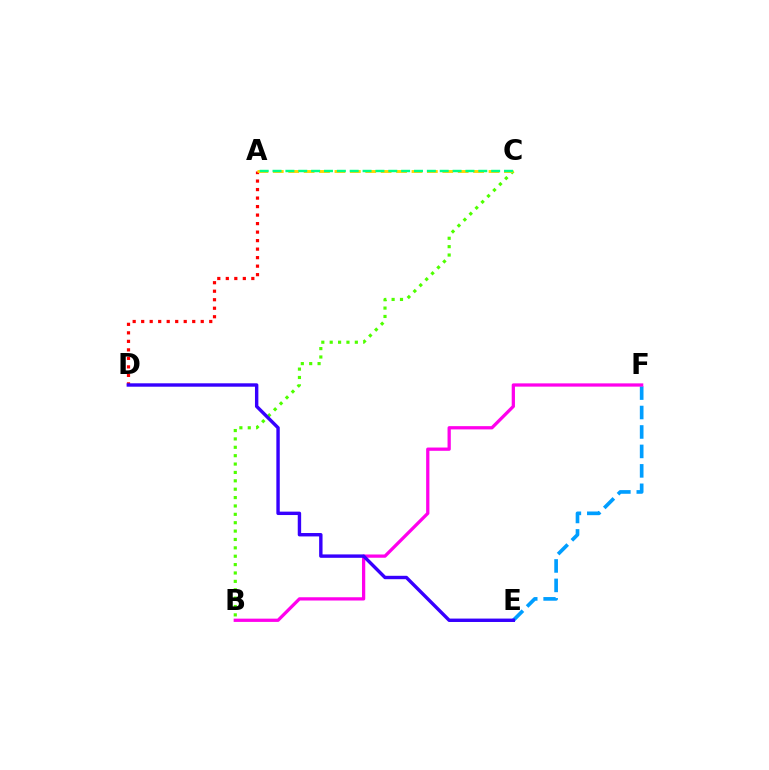{('E', 'F'): [{'color': '#009eff', 'line_style': 'dashed', 'thickness': 2.64}], ('B', 'C'): [{'color': '#4fff00', 'line_style': 'dotted', 'thickness': 2.28}], ('B', 'F'): [{'color': '#ff00ed', 'line_style': 'solid', 'thickness': 2.35}], ('A', 'D'): [{'color': '#ff0000', 'line_style': 'dotted', 'thickness': 2.31}], ('A', 'C'): [{'color': '#ffd500', 'line_style': 'dashed', 'thickness': 2.09}, {'color': '#00ff86', 'line_style': 'dashed', 'thickness': 1.75}], ('D', 'E'): [{'color': '#3700ff', 'line_style': 'solid', 'thickness': 2.45}]}